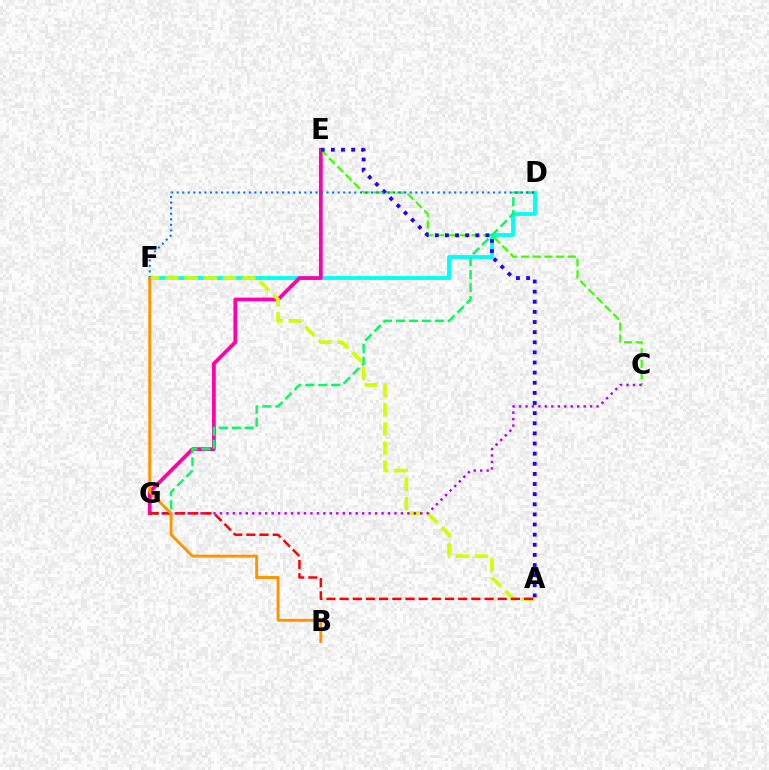{('D', 'F'): [{'color': '#00fff6', 'line_style': 'solid', 'thickness': 2.76}, {'color': '#0074ff', 'line_style': 'dotted', 'thickness': 1.51}], ('E', 'G'): [{'color': '#ff00ac', 'line_style': 'solid', 'thickness': 2.68}], ('A', 'F'): [{'color': '#d1ff00', 'line_style': 'dashed', 'thickness': 2.61}], ('C', 'E'): [{'color': '#3dff00', 'line_style': 'dashed', 'thickness': 1.59}], ('D', 'G'): [{'color': '#00ff5c', 'line_style': 'dashed', 'thickness': 1.76}], ('A', 'E'): [{'color': '#2500ff', 'line_style': 'dotted', 'thickness': 2.75}], ('C', 'G'): [{'color': '#b900ff', 'line_style': 'dotted', 'thickness': 1.76}], ('A', 'G'): [{'color': '#ff0000', 'line_style': 'dashed', 'thickness': 1.79}], ('B', 'F'): [{'color': '#ff9400', 'line_style': 'solid', 'thickness': 2.09}]}